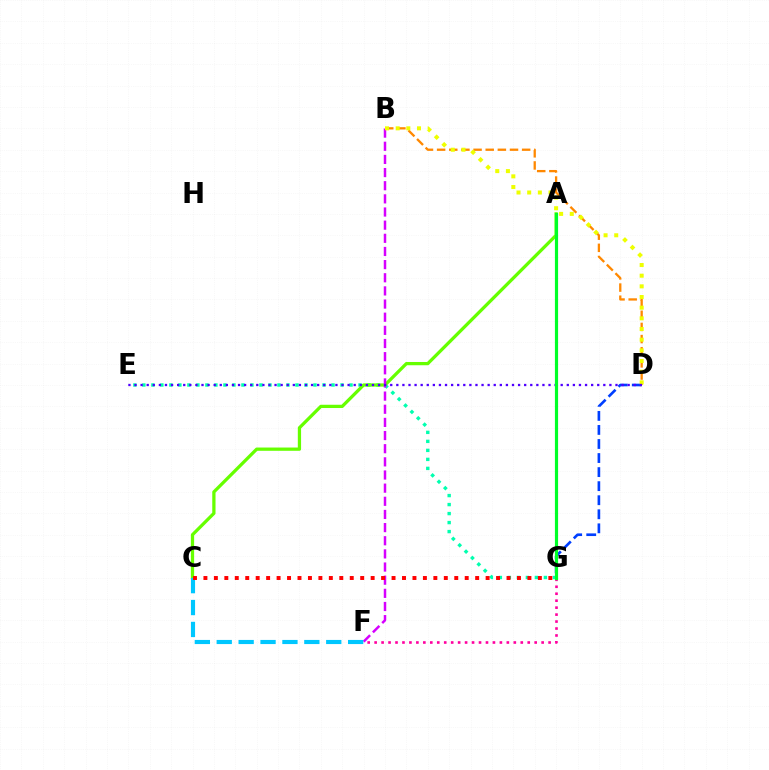{('F', 'G'): [{'color': '#ff00a0', 'line_style': 'dotted', 'thickness': 1.89}], ('D', 'G'): [{'color': '#003fff', 'line_style': 'dashed', 'thickness': 1.91}], ('B', 'D'): [{'color': '#ff8800', 'line_style': 'dashed', 'thickness': 1.65}, {'color': '#eeff00', 'line_style': 'dotted', 'thickness': 2.9}], ('E', 'G'): [{'color': '#00ffaf', 'line_style': 'dotted', 'thickness': 2.45}], ('A', 'C'): [{'color': '#66ff00', 'line_style': 'solid', 'thickness': 2.35}], ('B', 'F'): [{'color': '#d600ff', 'line_style': 'dashed', 'thickness': 1.79}], ('C', 'F'): [{'color': '#00c7ff', 'line_style': 'dashed', 'thickness': 2.98}], ('D', 'E'): [{'color': '#4f00ff', 'line_style': 'dotted', 'thickness': 1.65}], ('C', 'G'): [{'color': '#ff0000', 'line_style': 'dotted', 'thickness': 2.84}], ('A', 'G'): [{'color': '#00ff27', 'line_style': 'solid', 'thickness': 2.29}]}